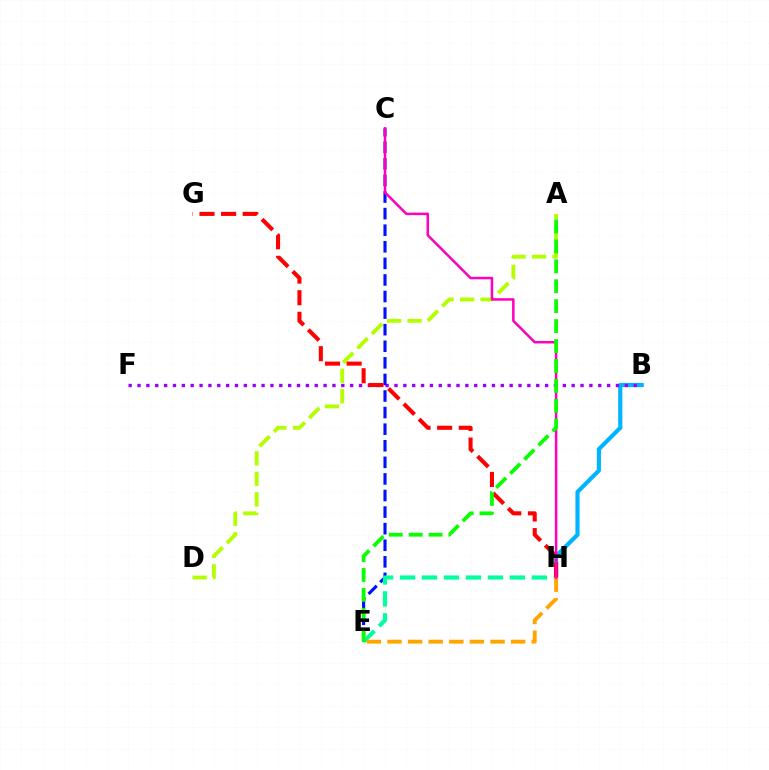{('B', 'H'): [{'color': '#00b5ff', 'line_style': 'solid', 'thickness': 2.99}], ('B', 'F'): [{'color': '#9b00ff', 'line_style': 'dotted', 'thickness': 2.41}], ('A', 'D'): [{'color': '#b3ff00', 'line_style': 'dashed', 'thickness': 2.78}], ('C', 'E'): [{'color': '#0010ff', 'line_style': 'dashed', 'thickness': 2.25}], ('E', 'H'): [{'color': '#00ff9d', 'line_style': 'dashed', 'thickness': 2.98}, {'color': '#ffa500', 'line_style': 'dashed', 'thickness': 2.8}], ('G', 'H'): [{'color': '#ff0000', 'line_style': 'dashed', 'thickness': 2.94}], ('C', 'H'): [{'color': '#ff00bd', 'line_style': 'solid', 'thickness': 1.81}], ('A', 'E'): [{'color': '#08ff00', 'line_style': 'dashed', 'thickness': 2.71}]}